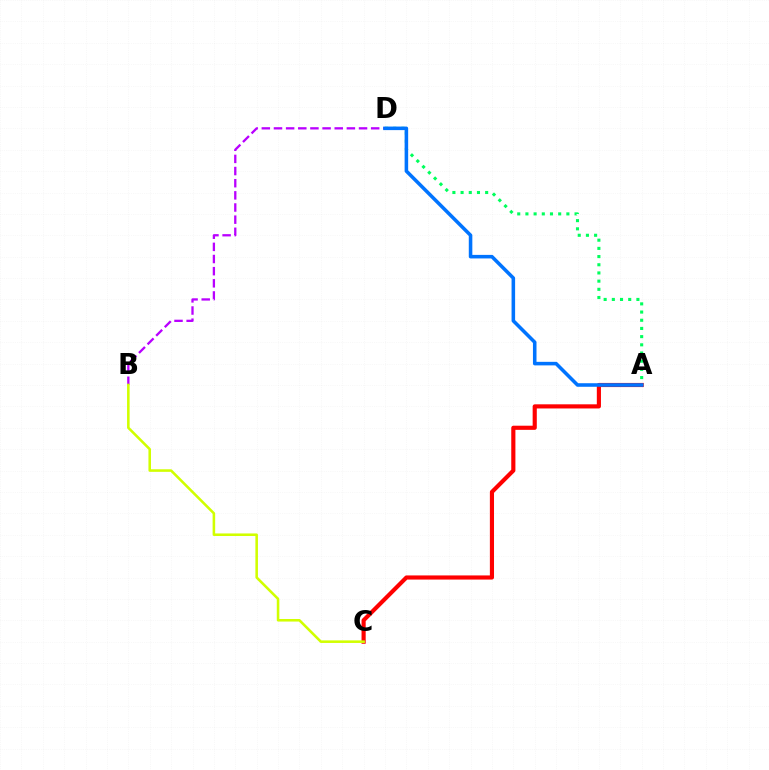{('A', 'C'): [{'color': '#ff0000', 'line_style': 'solid', 'thickness': 2.98}], ('B', 'D'): [{'color': '#b900ff', 'line_style': 'dashed', 'thickness': 1.65}], ('B', 'C'): [{'color': '#d1ff00', 'line_style': 'solid', 'thickness': 1.85}], ('A', 'D'): [{'color': '#00ff5c', 'line_style': 'dotted', 'thickness': 2.22}, {'color': '#0074ff', 'line_style': 'solid', 'thickness': 2.56}]}